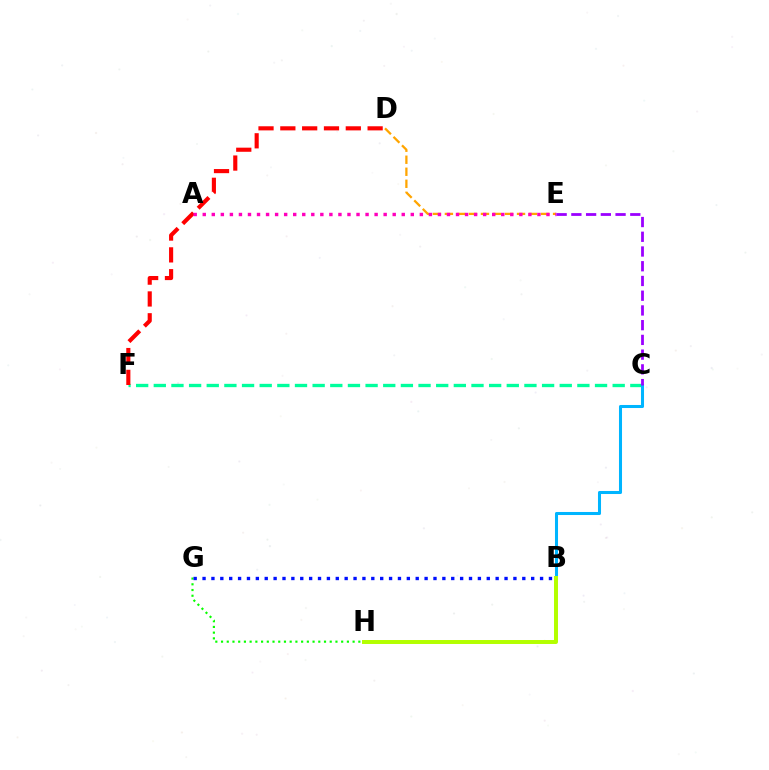{('D', 'E'): [{'color': '#ffa500', 'line_style': 'dashed', 'thickness': 1.63}], ('C', 'F'): [{'color': '#00ff9d', 'line_style': 'dashed', 'thickness': 2.4}], ('B', 'C'): [{'color': '#00b5ff', 'line_style': 'solid', 'thickness': 2.19}], ('D', 'F'): [{'color': '#ff0000', 'line_style': 'dashed', 'thickness': 2.96}], ('A', 'E'): [{'color': '#ff00bd', 'line_style': 'dotted', 'thickness': 2.46}], ('G', 'H'): [{'color': '#08ff00', 'line_style': 'dotted', 'thickness': 1.55}], ('C', 'E'): [{'color': '#9b00ff', 'line_style': 'dashed', 'thickness': 2.0}], ('B', 'G'): [{'color': '#0010ff', 'line_style': 'dotted', 'thickness': 2.41}], ('B', 'H'): [{'color': '#b3ff00', 'line_style': 'solid', 'thickness': 2.85}]}